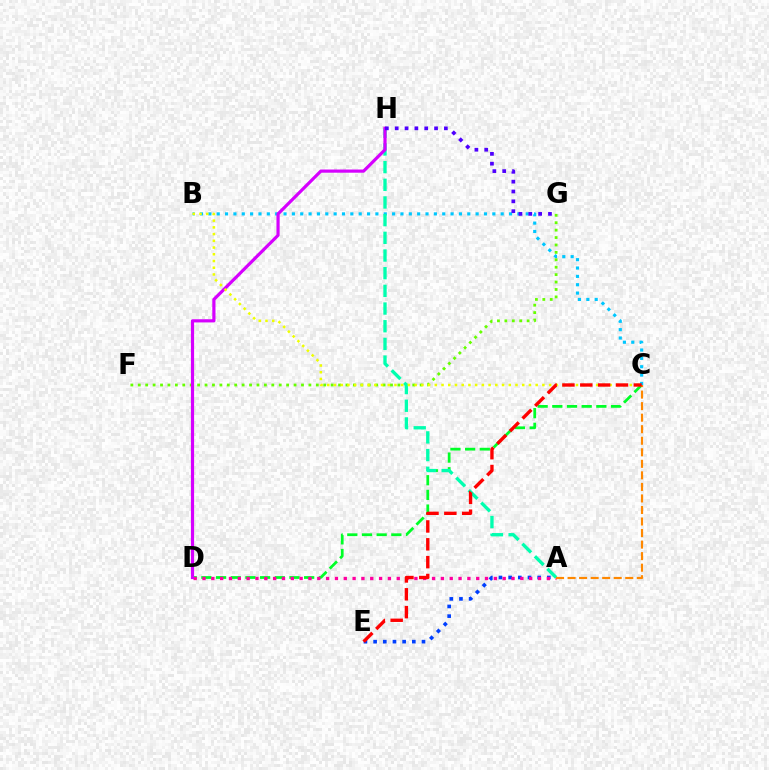{('B', 'C'): [{'color': '#00c7ff', 'line_style': 'dotted', 'thickness': 2.27}, {'color': '#eeff00', 'line_style': 'dotted', 'thickness': 1.83}], ('A', 'E'): [{'color': '#003fff', 'line_style': 'dotted', 'thickness': 2.63}], ('C', 'D'): [{'color': '#00ff27', 'line_style': 'dashed', 'thickness': 1.99}], ('F', 'G'): [{'color': '#66ff00', 'line_style': 'dotted', 'thickness': 2.02}], ('A', 'D'): [{'color': '#ff00a0', 'line_style': 'dotted', 'thickness': 2.4}], ('A', 'H'): [{'color': '#00ffaf', 'line_style': 'dashed', 'thickness': 2.4}], ('D', 'H'): [{'color': '#d600ff', 'line_style': 'solid', 'thickness': 2.29}], ('G', 'H'): [{'color': '#4f00ff', 'line_style': 'dotted', 'thickness': 2.67}], ('A', 'C'): [{'color': '#ff8800', 'line_style': 'dashed', 'thickness': 1.57}], ('C', 'E'): [{'color': '#ff0000', 'line_style': 'dashed', 'thickness': 2.42}]}